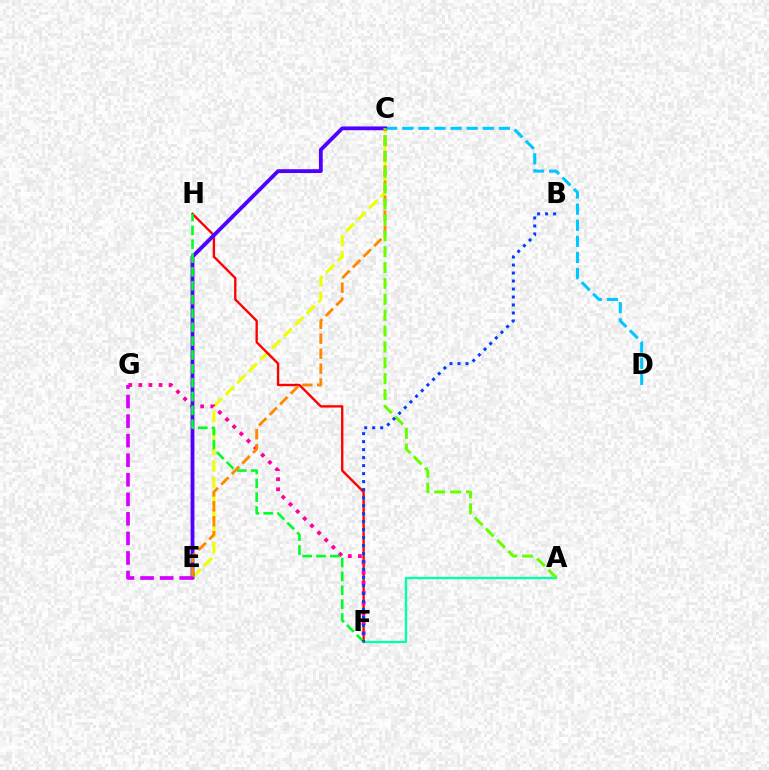{('C', 'E'): [{'color': '#eeff00', 'line_style': 'dashed', 'thickness': 2.23}, {'color': '#4f00ff', 'line_style': 'solid', 'thickness': 2.74}, {'color': '#ff8800', 'line_style': 'dashed', 'thickness': 2.03}], ('A', 'F'): [{'color': '#00ffaf', 'line_style': 'solid', 'thickness': 1.68}], ('F', 'H'): [{'color': '#ff0000', 'line_style': 'solid', 'thickness': 1.7}, {'color': '#00ff27', 'line_style': 'dashed', 'thickness': 1.88}], ('F', 'G'): [{'color': '#ff00a0', 'line_style': 'dotted', 'thickness': 2.74}], ('C', 'D'): [{'color': '#00c7ff', 'line_style': 'dashed', 'thickness': 2.19}], ('A', 'C'): [{'color': '#66ff00', 'line_style': 'dashed', 'thickness': 2.16}], ('E', 'G'): [{'color': '#d600ff', 'line_style': 'dashed', 'thickness': 2.66}], ('B', 'F'): [{'color': '#003fff', 'line_style': 'dotted', 'thickness': 2.17}]}